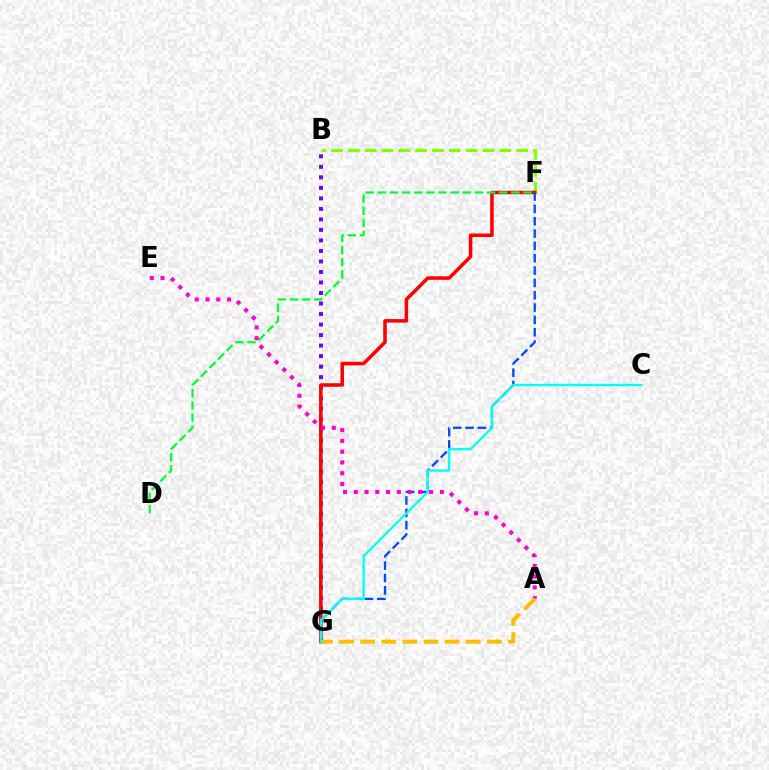{('B', 'F'): [{'color': '#84ff00', 'line_style': 'dashed', 'thickness': 2.29}], ('B', 'G'): [{'color': '#7200ff', 'line_style': 'dotted', 'thickness': 2.86}], ('F', 'G'): [{'color': '#ff0000', 'line_style': 'solid', 'thickness': 2.54}, {'color': '#004bff', 'line_style': 'dashed', 'thickness': 1.68}], ('D', 'F'): [{'color': '#00ff39', 'line_style': 'dashed', 'thickness': 1.65}], ('A', 'E'): [{'color': '#ff00cf', 'line_style': 'dotted', 'thickness': 2.92}], ('A', 'G'): [{'color': '#ffbd00', 'line_style': 'dashed', 'thickness': 2.87}], ('C', 'G'): [{'color': '#00fff6', 'line_style': 'solid', 'thickness': 1.66}]}